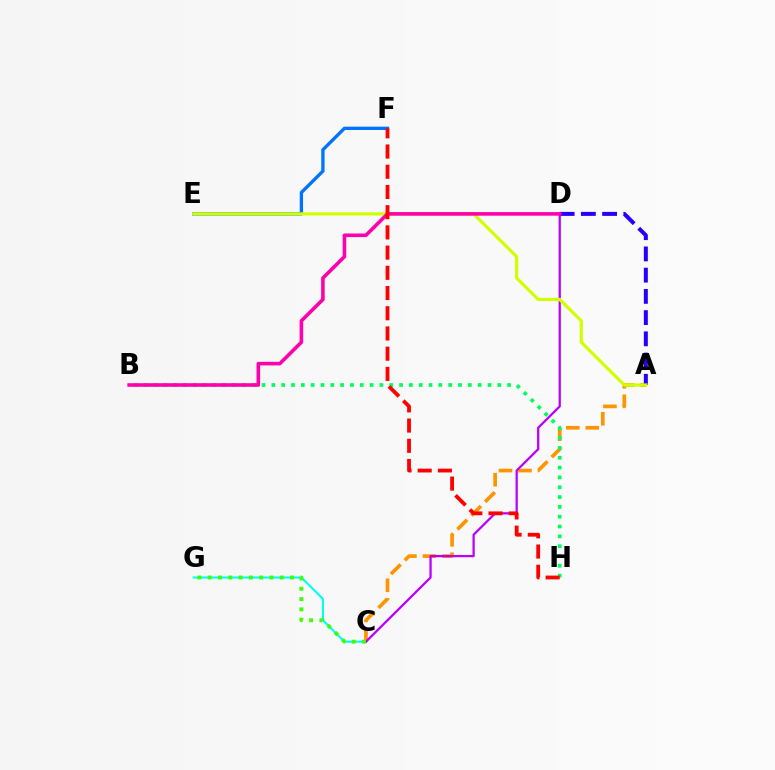{('C', 'G'): [{'color': '#00fff6', 'line_style': 'solid', 'thickness': 1.51}, {'color': '#3dff00', 'line_style': 'dotted', 'thickness': 2.8}], ('A', 'C'): [{'color': '#ff9400', 'line_style': 'dashed', 'thickness': 2.65}], ('B', 'H'): [{'color': '#00ff5c', 'line_style': 'dotted', 'thickness': 2.67}], ('C', 'D'): [{'color': '#b900ff', 'line_style': 'solid', 'thickness': 1.63}], ('E', 'F'): [{'color': '#0074ff', 'line_style': 'solid', 'thickness': 2.4}], ('A', 'D'): [{'color': '#2500ff', 'line_style': 'dashed', 'thickness': 2.88}], ('A', 'E'): [{'color': '#d1ff00', 'line_style': 'solid', 'thickness': 2.31}], ('B', 'D'): [{'color': '#ff00ac', 'line_style': 'solid', 'thickness': 2.59}], ('F', 'H'): [{'color': '#ff0000', 'line_style': 'dashed', 'thickness': 2.75}]}